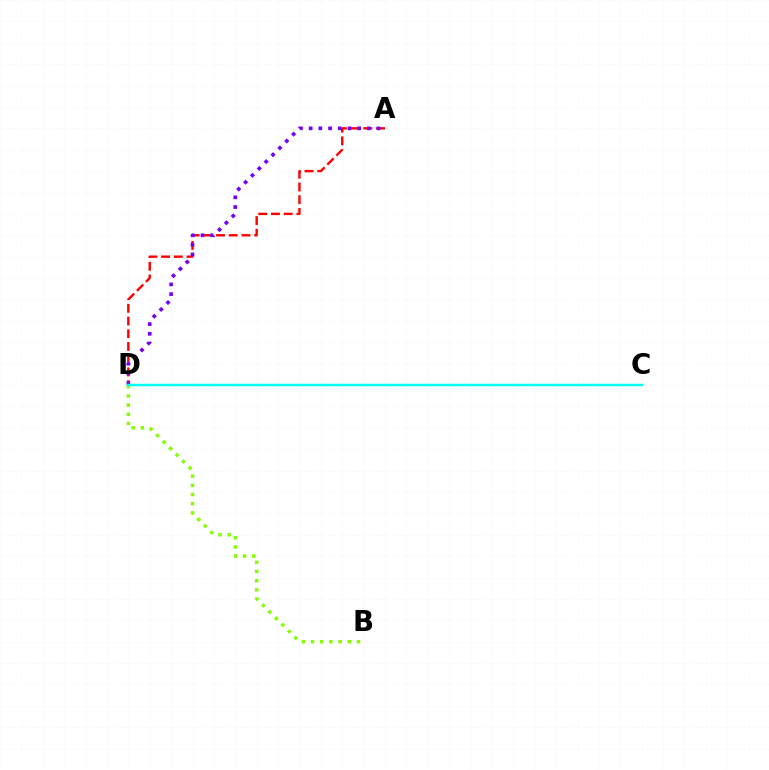{('B', 'D'): [{'color': '#84ff00', 'line_style': 'dotted', 'thickness': 2.5}], ('A', 'D'): [{'color': '#ff0000', 'line_style': 'dashed', 'thickness': 1.73}, {'color': '#7200ff', 'line_style': 'dotted', 'thickness': 2.64}], ('C', 'D'): [{'color': '#00fff6', 'line_style': 'solid', 'thickness': 1.79}]}